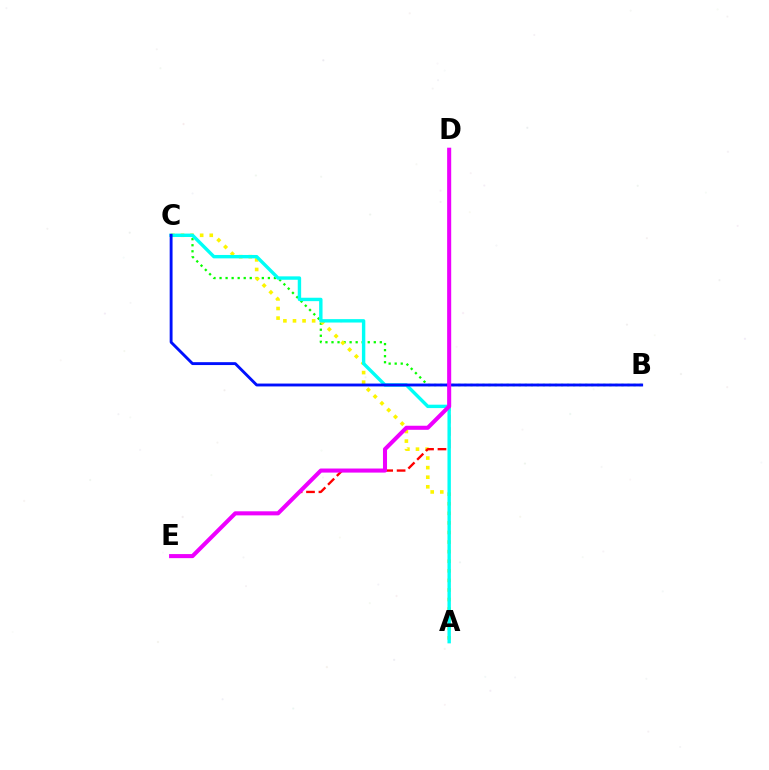{('B', 'C'): [{'color': '#08ff00', 'line_style': 'dotted', 'thickness': 1.64}, {'color': '#0010ff', 'line_style': 'solid', 'thickness': 2.07}], ('A', 'C'): [{'color': '#fcf500', 'line_style': 'dotted', 'thickness': 2.6}, {'color': '#00fff6', 'line_style': 'solid', 'thickness': 2.45}], ('D', 'E'): [{'color': '#ff0000', 'line_style': 'dashed', 'thickness': 1.69}, {'color': '#ee00ff', 'line_style': 'solid', 'thickness': 2.93}]}